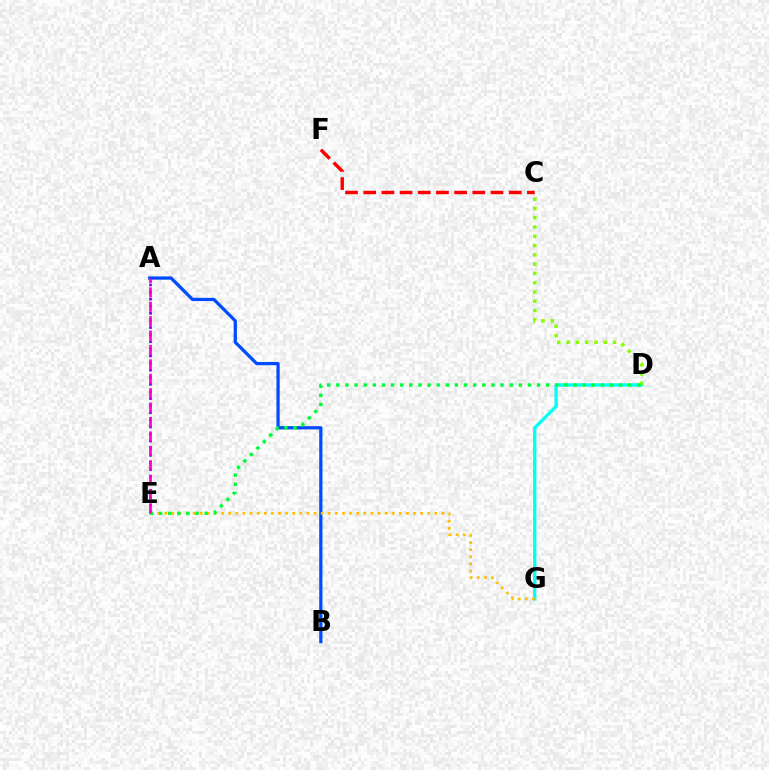{('D', 'G'): [{'color': '#00fff6', 'line_style': 'solid', 'thickness': 2.36}], ('A', 'E'): [{'color': '#7200ff', 'line_style': 'dotted', 'thickness': 1.93}, {'color': '#ff00cf', 'line_style': 'dashed', 'thickness': 1.96}], ('A', 'B'): [{'color': '#004bff', 'line_style': 'solid', 'thickness': 2.33}], ('C', 'D'): [{'color': '#84ff00', 'line_style': 'dotted', 'thickness': 2.52}], ('E', 'G'): [{'color': '#ffbd00', 'line_style': 'dotted', 'thickness': 1.93}], ('D', 'E'): [{'color': '#00ff39', 'line_style': 'dotted', 'thickness': 2.48}], ('C', 'F'): [{'color': '#ff0000', 'line_style': 'dashed', 'thickness': 2.47}]}